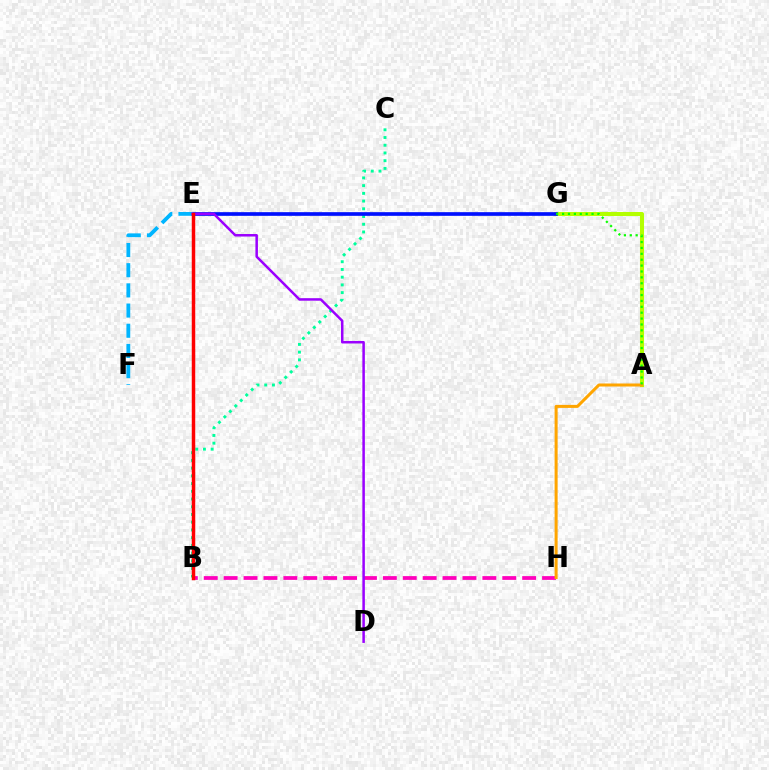{('A', 'G'): [{'color': '#b3ff00', 'line_style': 'solid', 'thickness': 2.92}, {'color': '#08ff00', 'line_style': 'dotted', 'thickness': 1.6}], ('B', 'H'): [{'color': '#ff00bd', 'line_style': 'dashed', 'thickness': 2.7}], ('A', 'H'): [{'color': '#ffa500', 'line_style': 'solid', 'thickness': 2.17}], ('B', 'C'): [{'color': '#00ff9d', 'line_style': 'dotted', 'thickness': 2.1}], ('E', 'G'): [{'color': '#0010ff', 'line_style': 'solid', 'thickness': 2.64}], ('E', 'F'): [{'color': '#00b5ff', 'line_style': 'dashed', 'thickness': 2.74}], ('D', 'E'): [{'color': '#9b00ff', 'line_style': 'solid', 'thickness': 1.81}], ('B', 'E'): [{'color': '#ff0000', 'line_style': 'solid', 'thickness': 2.5}]}